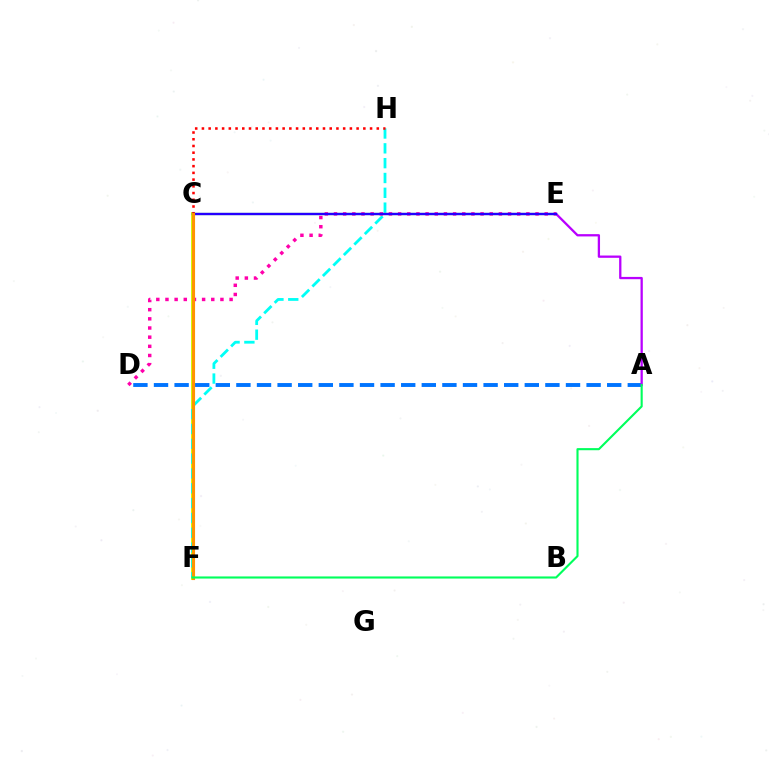{('A', 'D'): [{'color': '#0074ff', 'line_style': 'dashed', 'thickness': 2.8}], ('C', 'F'): [{'color': '#d1ff00', 'line_style': 'solid', 'thickness': 2.8}, {'color': '#ff9400', 'line_style': 'solid', 'thickness': 2.25}], ('F', 'H'): [{'color': '#00fff6', 'line_style': 'dashed', 'thickness': 2.01}], ('C', 'E'): [{'color': '#3dff00', 'line_style': 'solid', 'thickness': 1.57}, {'color': '#2500ff', 'line_style': 'solid', 'thickness': 1.71}], ('C', 'H'): [{'color': '#ff0000', 'line_style': 'dotted', 'thickness': 1.83}], ('A', 'E'): [{'color': '#b900ff', 'line_style': 'solid', 'thickness': 1.65}], ('D', 'E'): [{'color': '#ff00ac', 'line_style': 'dotted', 'thickness': 2.49}], ('A', 'F'): [{'color': '#00ff5c', 'line_style': 'solid', 'thickness': 1.52}]}